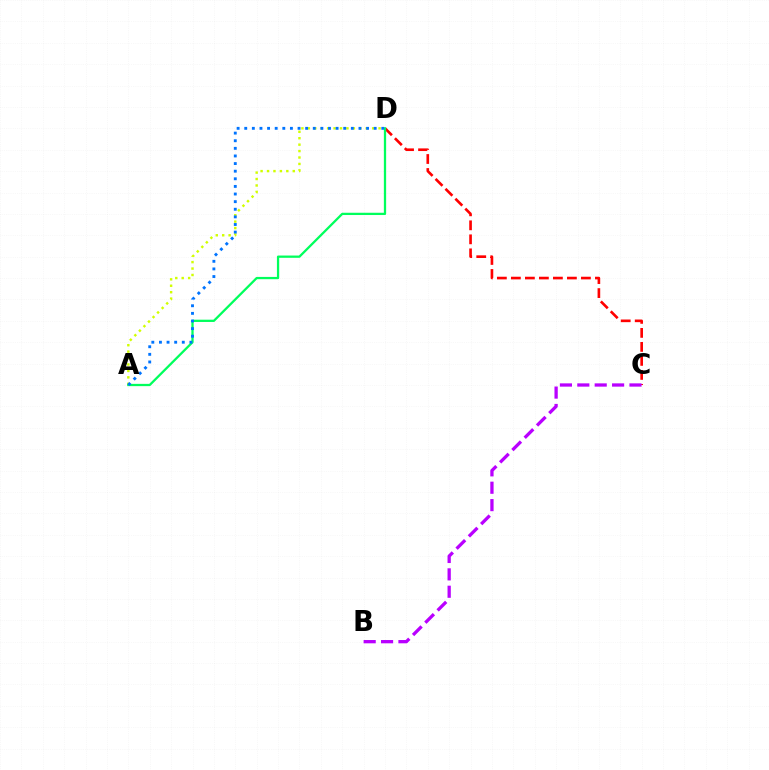{('C', 'D'): [{'color': '#ff0000', 'line_style': 'dashed', 'thickness': 1.9}], ('A', 'D'): [{'color': '#d1ff00', 'line_style': 'dotted', 'thickness': 1.75}, {'color': '#00ff5c', 'line_style': 'solid', 'thickness': 1.64}, {'color': '#0074ff', 'line_style': 'dotted', 'thickness': 2.07}], ('B', 'C'): [{'color': '#b900ff', 'line_style': 'dashed', 'thickness': 2.36}]}